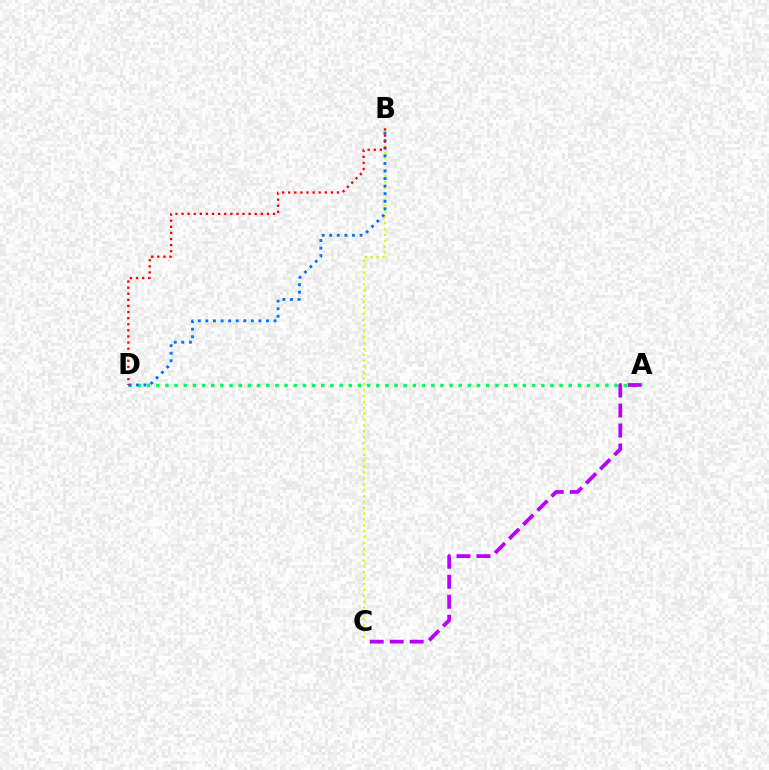{('B', 'C'): [{'color': '#d1ff00', 'line_style': 'dotted', 'thickness': 1.6}], ('A', 'D'): [{'color': '#00ff5c', 'line_style': 'dotted', 'thickness': 2.49}], ('B', 'D'): [{'color': '#0074ff', 'line_style': 'dotted', 'thickness': 2.06}, {'color': '#ff0000', 'line_style': 'dotted', 'thickness': 1.66}], ('A', 'C'): [{'color': '#b900ff', 'line_style': 'dashed', 'thickness': 2.71}]}